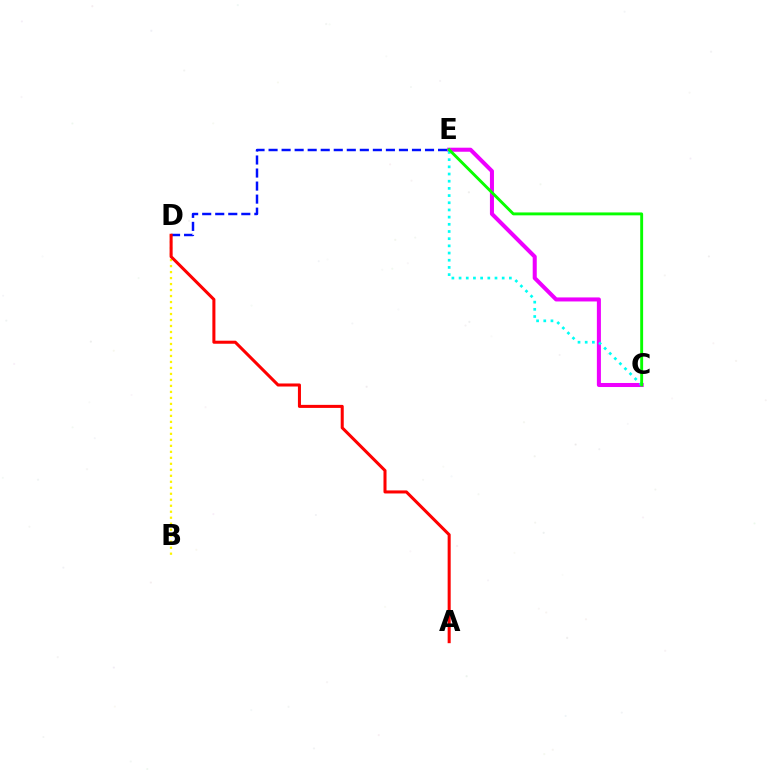{('B', 'D'): [{'color': '#fcf500', 'line_style': 'dotted', 'thickness': 1.63}], ('C', 'E'): [{'color': '#ee00ff', 'line_style': 'solid', 'thickness': 2.91}, {'color': '#00fff6', 'line_style': 'dotted', 'thickness': 1.95}, {'color': '#08ff00', 'line_style': 'solid', 'thickness': 2.09}], ('D', 'E'): [{'color': '#0010ff', 'line_style': 'dashed', 'thickness': 1.77}], ('A', 'D'): [{'color': '#ff0000', 'line_style': 'solid', 'thickness': 2.19}]}